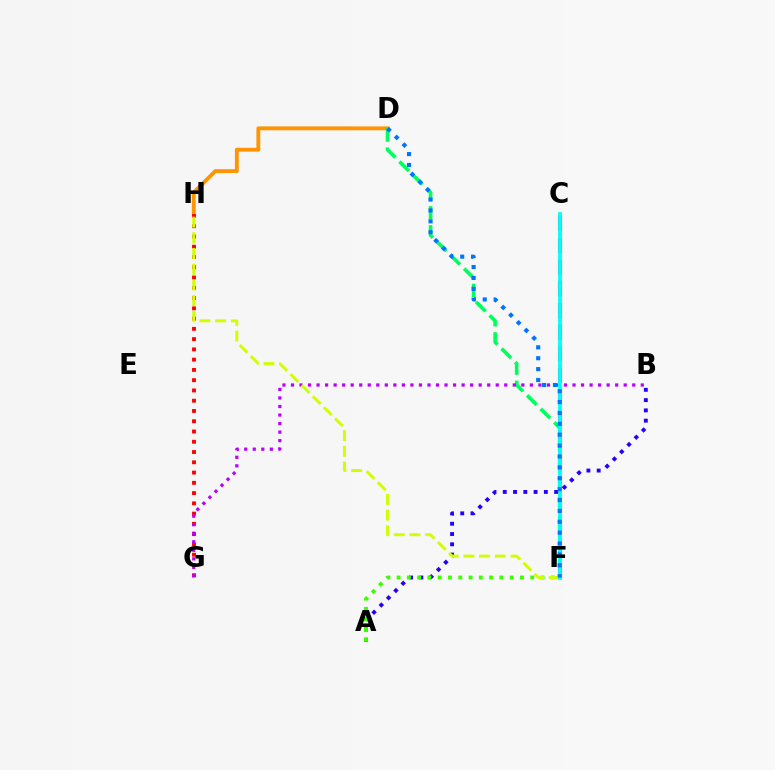{('C', 'F'): [{'color': '#ff00ac', 'line_style': 'dashed', 'thickness': 2.94}, {'color': '#00fff6', 'line_style': 'solid', 'thickness': 2.7}], ('D', 'H'): [{'color': '#ff9400', 'line_style': 'solid', 'thickness': 2.78}], ('G', 'H'): [{'color': '#ff0000', 'line_style': 'dotted', 'thickness': 2.79}], ('A', 'B'): [{'color': '#2500ff', 'line_style': 'dotted', 'thickness': 2.79}], ('D', 'F'): [{'color': '#00ff5c', 'line_style': 'dashed', 'thickness': 2.6}, {'color': '#0074ff', 'line_style': 'dotted', 'thickness': 2.96}], ('B', 'G'): [{'color': '#b900ff', 'line_style': 'dotted', 'thickness': 2.32}], ('A', 'F'): [{'color': '#3dff00', 'line_style': 'dotted', 'thickness': 2.79}], ('F', 'H'): [{'color': '#d1ff00', 'line_style': 'dashed', 'thickness': 2.13}]}